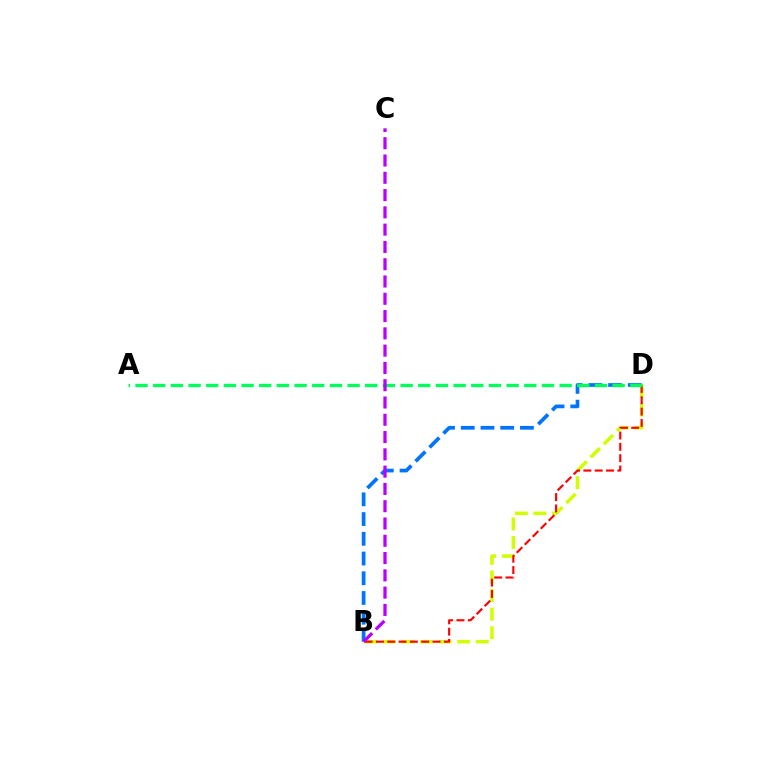{('B', 'D'): [{'color': '#d1ff00', 'line_style': 'dashed', 'thickness': 2.53}, {'color': '#ff0000', 'line_style': 'dashed', 'thickness': 1.54}, {'color': '#0074ff', 'line_style': 'dashed', 'thickness': 2.68}], ('A', 'D'): [{'color': '#00ff5c', 'line_style': 'dashed', 'thickness': 2.4}], ('B', 'C'): [{'color': '#b900ff', 'line_style': 'dashed', 'thickness': 2.35}]}